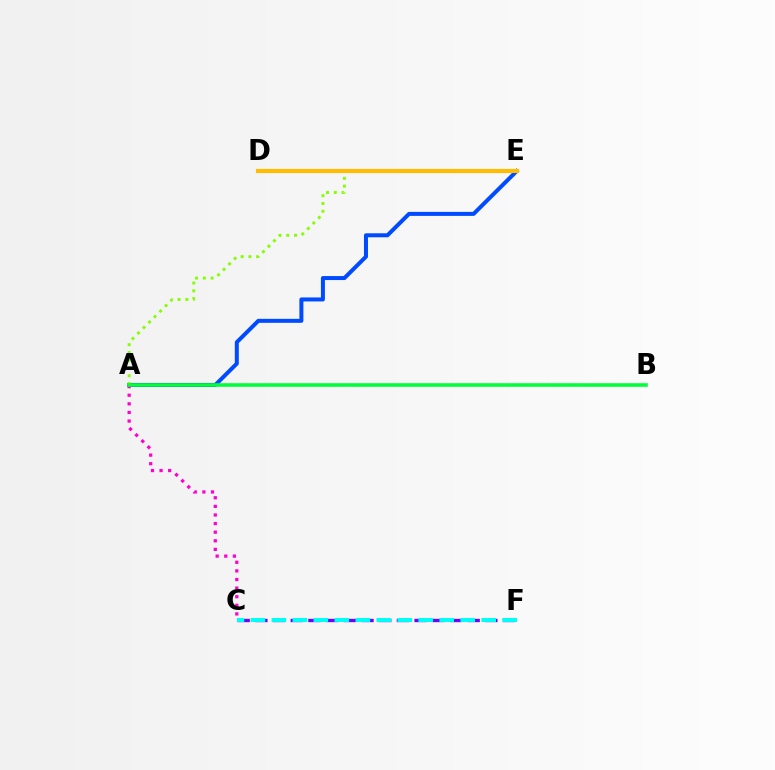{('C', 'F'): [{'color': '#7200ff', 'line_style': 'dashed', 'thickness': 2.4}, {'color': '#00fff6', 'line_style': 'dashed', 'thickness': 2.85}], ('A', 'E'): [{'color': '#004bff', 'line_style': 'solid', 'thickness': 2.88}, {'color': '#84ff00', 'line_style': 'dotted', 'thickness': 2.11}], ('A', 'B'): [{'color': '#ff0000', 'line_style': 'dotted', 'thickness': 1.51}, {'color': '#00ff39', 'line_style': 'solid', 'thickness': 2.57}], ('A', 'C'): [{'color': '#ff00cf', 'line_style': 'dotted', 'thickness': 2.34}], ('D', 'E'): [{'color': '#ffbd00', 'line_style': 'solid', 'thickness': 2.98}]}